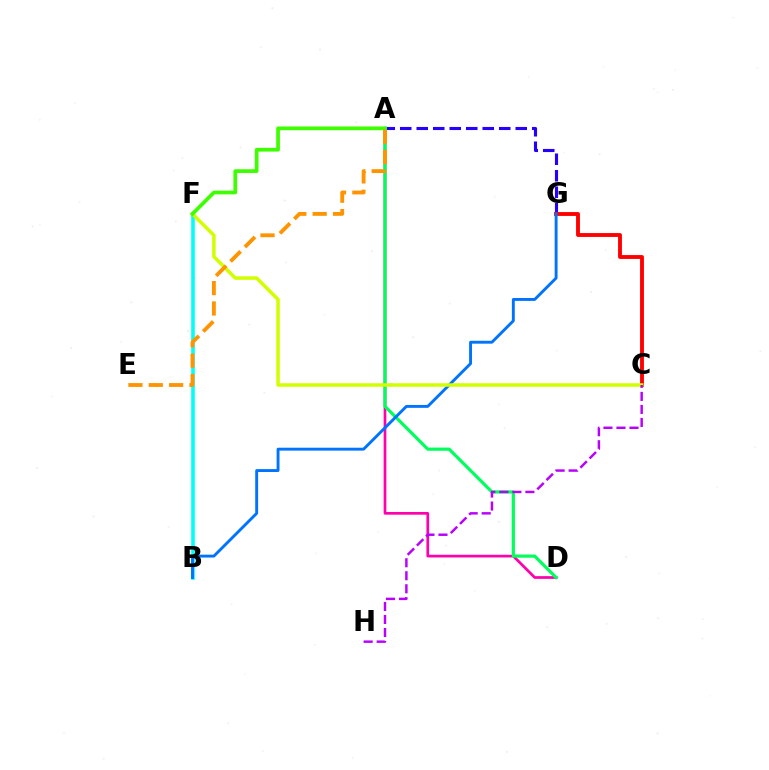{('A', 'G'): [{'color': '#2500ff', 'line_style': 'dashed', 'thickness': 2.24}], ('C', 'G'): [{'color': '#ff0000', 'line_style': 'solid', 'thickness': 2.78}], ('A', 'D'): [{'color': '#ff00ac', 'line_style': 'solid', 'thickness': 1.94}, {'color': '#00ff5c', 'line_style': 'solid', 'thickness': 2.29}], ('B', 'F'): [{'color': '#00fff6', 'line_style': 'solid', 'thickness': 2.59}], ('B', 'G'): [{'color': '#0074ff', 'line_style': 'solid', 'thickness': 2.09}], ('C', 'F'): [{'color': '#d1ff00', 'line_style': 'solid', 'thickness': 2.53}], ('A', 'F'): [{'color': '#3dff00', 'line_style': 'solid', 'thickness': 2.68}], ('C', 'H'): [{'color': '#b900ff', 'line_style': 'dashed', 'thickness': 1.77}], ('A', 'E'): [{'color': '#ff9400', 'line_style': 'dashed', 'thickness': 2.76}]}